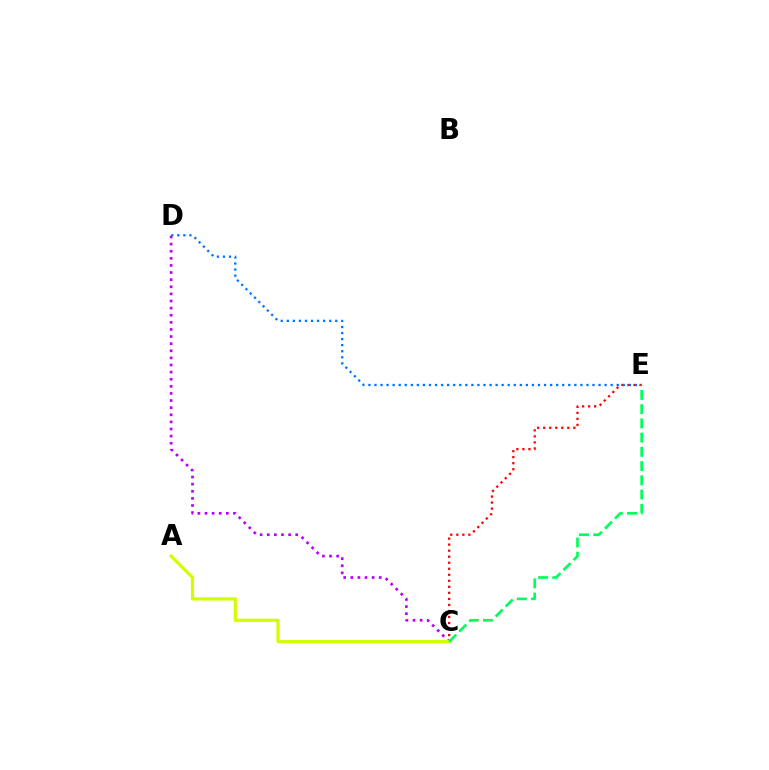{('C', 'D'): [{'color': '#b900ff', 'line_style': 'dotted', 'thickness': 1.93}], ('C', 'E'): [{'color': '#ff0000', 'line_style': 'dotted', 'thickness': 1.64}, {'color': '#00ff5c', 'line_style': 'dashed', 'thickness': 1.93}], ('A', 'C'): [{'color': '#d1ff00', 'line_style': 'solid', 'thickness': 2.33}], ('D', 'E'): [{'color': '#0074ff', 'line_style': 'dotted', 'thickness': 1.65}]}